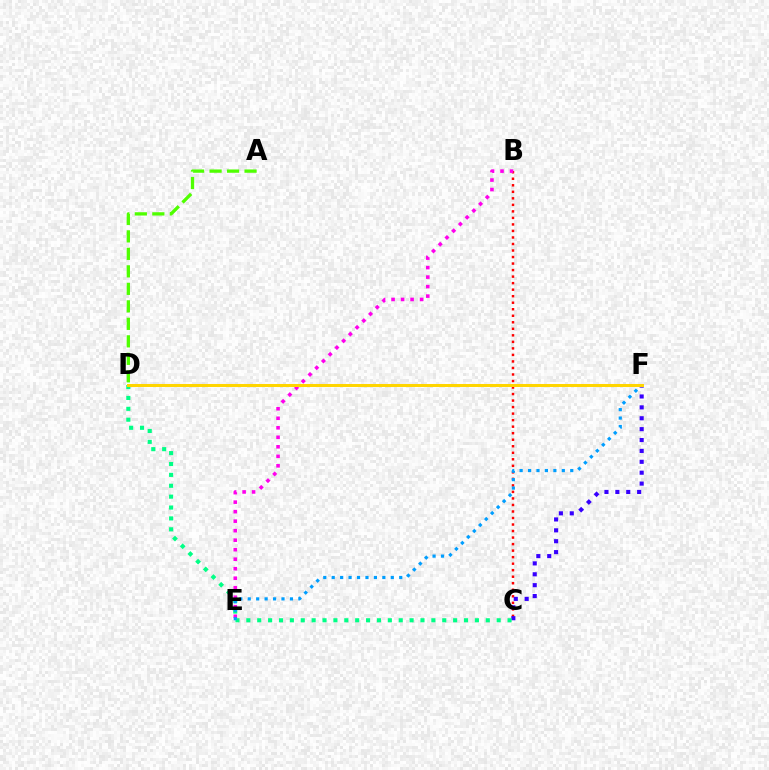{('B', 'C'): [{'color': '#ff0000', 'line_style': 'dotted', 'thickness': 1.77}], ('A', 'D'): [{'color': '#4fff00', 'line_style': 'dashed', 'thickness': 2.38}], ('B', 'E'): [{'color': '#ff00ed', 'line_style': 'dotted', 'thickness': 2.58}], ('C', 'F'): [{'color': '#3700ff', 'line_style': 'dotted', 'thickness': 2.96}], ('C', 'D'): [{'color': '#00ff86', 'line_style': 'dotted', 'thickness': 2.96}], ('E', 'F'): [{'color': '#009eff', 'line_style': 'dotted', 'thickness': 2.29}], ('D', 'F'): [{'color': '#ffd500', 'line_style': 'solid', 'thickness': 2.18}]}